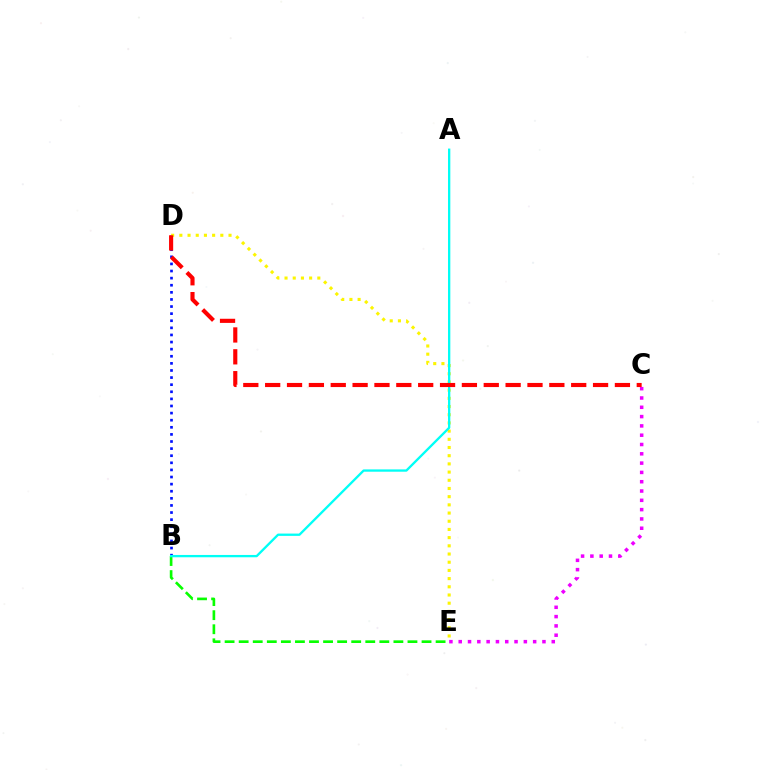{('B', 'D'): [{'color': '#0010ff', 'line_style': 'dotted', 'thickness': 1.93}], ('D', 'E'): [{'color': '#fcf500', 'line_style': 'dotted', 'thickness': 2.23}], ('B', 'E'): [{'color': '#08ff00', 'line_style': 'dashed', 'thickness': 1.91}], ('A', 'B'): [{'color': '#00fff6', 'line_style': 'solid', 'thickness': 1.67}], ('C', 'E'): [{'color': '#ee00ff', 'line_style': 'dotted', 'thickness': 2.53}], ('C', 'D'): [{'color': '#ff0000', 'line_style': 'dashed', 'thickness': 2.97}]}